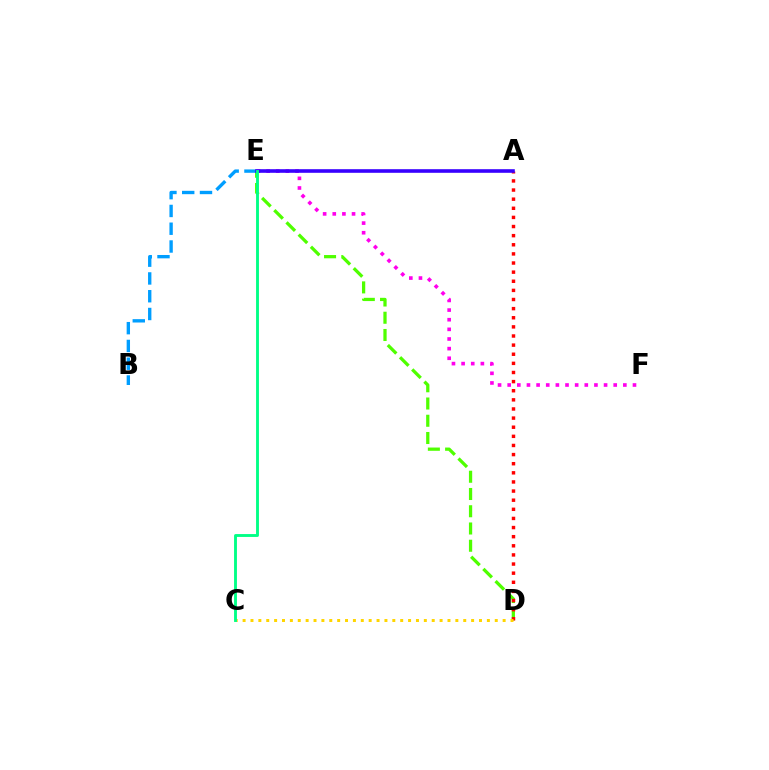{('D', 'E'): [{'color': '#4fff00', 'line_style': 'dashed', 'thickness': 2.34}], ('B', 'E'): [{'color': '#009eff', 'line_style': 'dashed', 'thickness': 2.41}], ('E', 'F'): [{'color': '#ff00ed', 'line_style': 'dotted', 'thickness': 2.62}], ('A', 'D'): [{'color': '#ff0000', 'line_style': 'dotted', 'thickness': 2.48}], ('C', 'D'): [{'color': '#ffd500', 'line_style': 'dotted', 'thickness': 2.14}], ('A', 'E'): [{'color': '#3700ff', 'line_style': 'solid', 'thickness': 2.6}], ('C', 'E'): [{'color': '#00ff86', 'line_style': 'solid', 'thickness': 2.07}]}